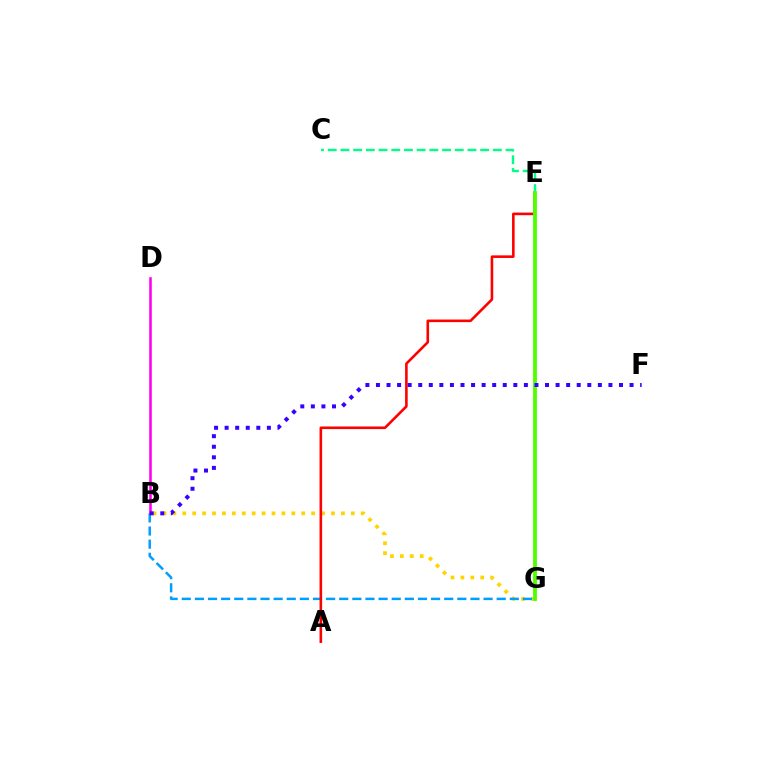{('B', 'G'): [{'color': '#ffd500', 'line_style': 'dotted', 'thickness': 2.69}, {'color': '#009eff', 'line_style': 'dashed', 'thickness': 1.78}], ('A', 'E'): [{'color': '#ff0000', 'line_style': 'solid', 'thickness': 1.87}], ('C', 'E'): [{'color': '#00ff86', 'line_style': 'dashed', 'thickness': 1.73}], ('B', 'D'): [{'color': '#ff00ed', 'line_style': 'solid', 'thickness': 1.84}], ('E', 'G'): [{'color': '#4fff00', 'line_style': 'solid', 'thickness': 2.76}], ('B', 'F'): [{'color': '#3700ff', 'line_style': 'dotted', 'thickness': 2.87}]}